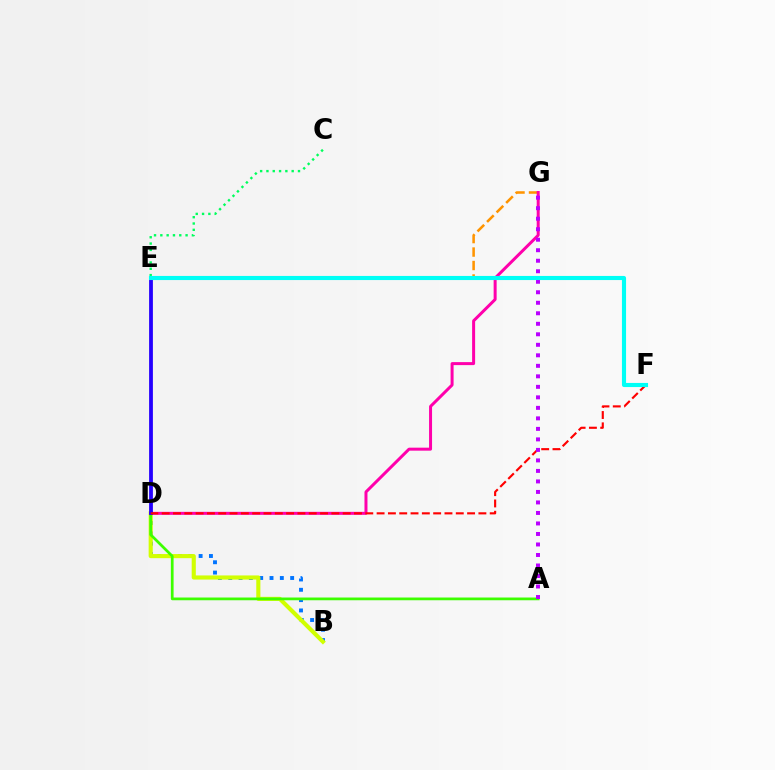{('B', 'D'): [{'color': '#0074ff', 'line_style': 'dotted', 'thickness': 2.8}, {'color': '#d1ff00', 'line_style': 'solid', 'thickness': 2.96}], ('C', 'E'): [{'color': '#00ff5c', 'line_style': 'dotted', 'thickness': 1.71}], ('E', 'G'): [{'color': '#ff9400', 'line_style': 'dashed', 'thickness': 1.83}], ('A', 'D'): [{'color': '#3dff00', 'line_style': 'solid', 'thickness': 1.97}], ('D', 'G'): [{'color': '#ff00ac', 'line_style': 'solid', 'thickness': 2.16}], ('D', 'E'): [{'color': '#2500ff', 'line_style': 'solid', 'thickness': 2.73}], ('D', 'F'): [{'color': '#ff0000', 'line_style': 'dashed', 'thickness': 1.54}], ('A', 'G'): [{'color': '#b900ff', 'line_style': 'dotted', 'thickness': 2.86}], ('E', 'F'): [{'color': '#00fff6', 'line_style': 'solid', 'thickness': 2.97}]}